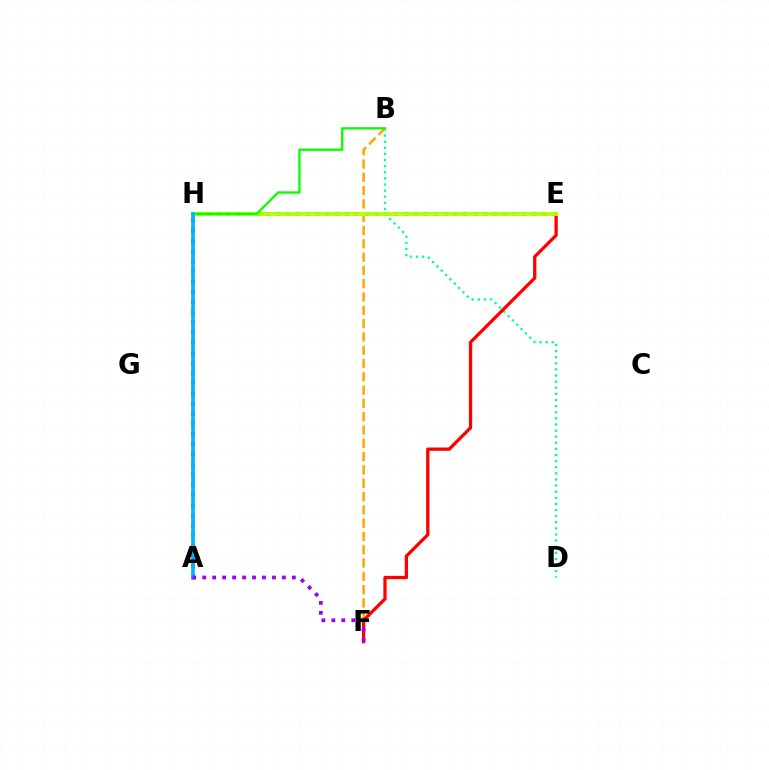{('A', 'H'): [{'color': '#ff00bd', 'line_style': 'dotted', 'thickness': 2.76}, {'color': '#00b5ff', 'line_style': 'solid', 'thickness': 2.64}], ('B', 'D'): [{'color': '#00ff9d', 'line_style': 'dotted', 'thickness': 1.66}], ('E', 'H'): [{'color': '#0010ff', 'line_style': 'dotted', 'thickness': 2.68}, {'color': '#b3ff00', 'line_style': 'solid', 'thickness': 2.76}], ('B', 'F'): [{'color': '#ffa500', 'line_style': 'dashed', 'thickness': 1.81}], ('E', 'F'): [{'color': '#ff0000', 'line_style': 'solid', 'thickness': 2.36}], ('B', 'H'): [{'color': '#08ff00', 'line_style': 'solid', 'thickness': 1.68}], ('A', 'F'): [{'color': '#9b00ff', 'line_style': 'dotted', 'thickness': 2.71}]}